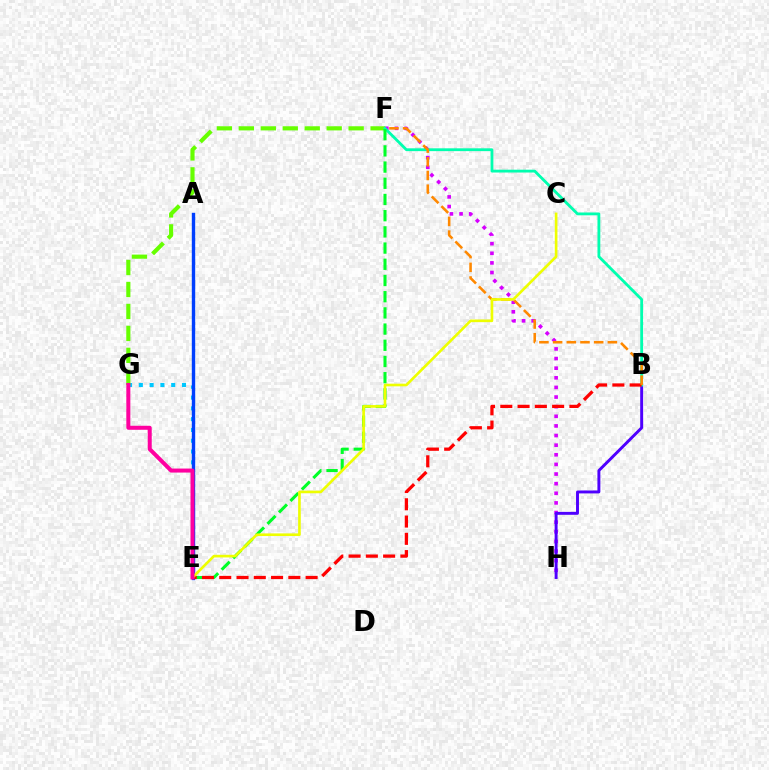{('E', 'G'): [{'color': '#00c7ff', 'line_style': 'dotted', 'thickness': 2.93}, {'color': '#ff00a0', 'line_style': 'solid', 'thickness': 2.89}], ('A', 'E'): [{'color': '#003fff', 'line_style': 'solid', 'thickness': 2.44}], ('F', 'H'): [{'color': '#d600ff', 'line_style': 'dotted', 'thickness': 2.61}], ('B', 'H'): [{'color': '#4f00ff', 'line_style': 'solid', 'thickness': 2.11}], ('F', 'G'): [{'color': '#66ff00', 'line_style': 'dashed', 'thickness': 2.98}], ('B', 'F'): [{'color': '#00ffaf', 'line_style': 'solid', 'thickness': 2.03}, {'color': '#ff8800', 'line_style': 'dashed', 'thickness': 1.86}], ('E', 'F'): [{'color': '#00ff27', 'line_style': 'dashed', 'thickness': 2.2}], ('B', 'E'): [{'color': '#ff0000', 'line_style': 'dashed', 'thickness': 2.35}], ('C', 'E'): [{'color': '#eeff00', 'line_style': 'solid', 'thickness': 1.9}]}